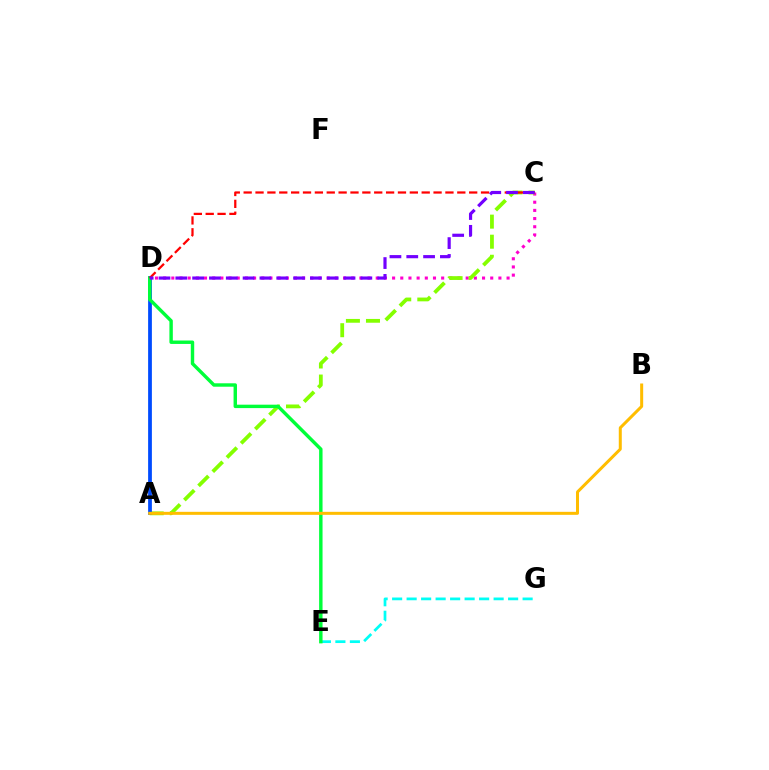{('C', 'D'): [{'color': '#ff00cf', 'line_style': 'dotted', 'thickness': 2.22}, {'color': '#ff0000', 'line_style': 'dashed', 'thickness': 1.61}, {'color': '#7200ff', 'line_style': 'dashed', 'thickness': 2.29}], ('A', 'C'): [{'color': '#84ff00', 'line_style': 'dashed', 'thickness': 2.73}], ('E', 'G'): [{'color': '#00fff6', 'line_style': 'dashed', 'thickness': 1.97}], ('A', 'D'): [{'color': '#004bff', 'line_style': 'solid', 'thickness': 2.71}], ('D', 'E'): [{'color': '#00ff39', 'line_style': 'solid', 'thickness': 2.46}], ('A', 'B'): [{'color': '#ffbd00', 'line_style': 'solid', 'thickness': 2.17}]}